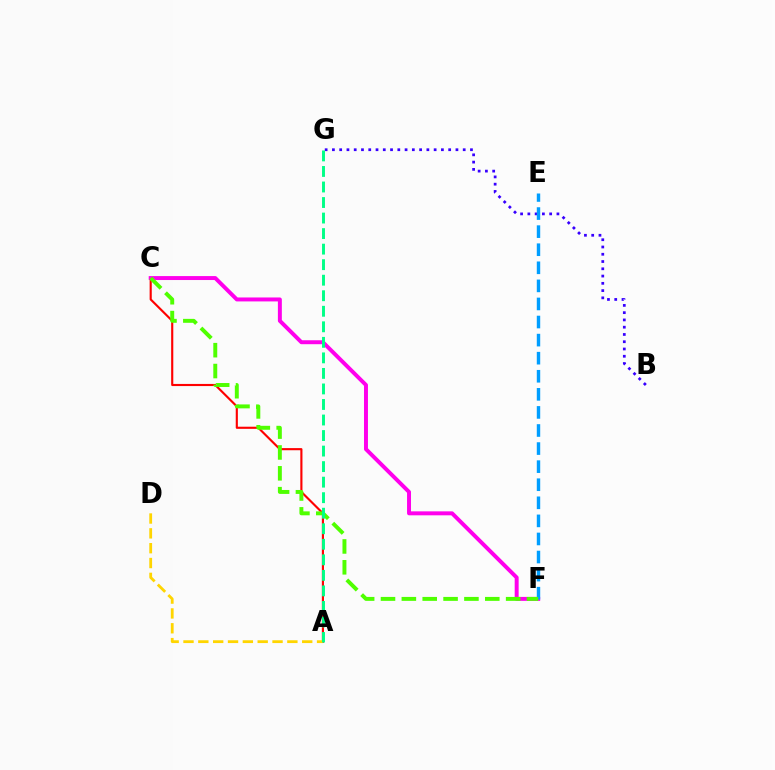{('A', 'C'): [{'color': '#ff0000', 'line_style': 'solid', 'thickness': 1.54}], ('B', 'G'): [{'color': '#3700ff', 'line_style': 'dotted', 'thickness': 1.97}], ('C', 'F'): [{'color': '#ff00ed', 'line_style': 'solid', 'thickness': 2.85}, {'color': '#4fff00', 'line_style': 'dashed', 'thickness': 2.83}], ('A', 'D'): [{'color': '#ffd500', 'line_style': 'dashed', 'thickness': 2.02}], ('E', 'F'): [{'color': '#009eff', 'line_style': 'dashed', 'thickness': 2.46}], ('A', 'G'): [{'color': '#00ff86', 'line_style': 'dashed', 'thickness': 2.11}]}